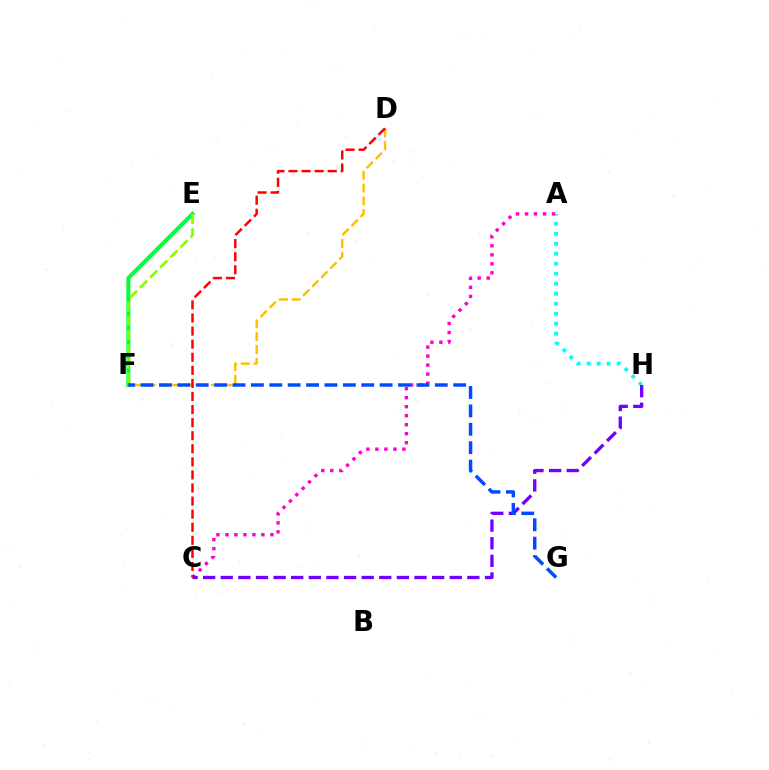{('D', 'F'): [{'color': '#ffbd00', 'line_style': 'dashed', 'thickness': 1.74}], ('A', 'H'): [{'color': '#00fff6', 'line_style': 'dotted', 'thickness': 2.72}], ('A', 'C'): [{'color': '#ff00cf', 'line_style': 'dotted', 'thickness': 2.44}], ('C', 'H'): [{'color': '#7200ff', 'line_style': 'dashed', 'thickness': 2.39}], ('C', 'D'): [{'color': '#ff0000', 'line_style': 'dashed', 'thickness': 1.78}], ('E', 'F'): [{'color': '#00ff39', 'line_style': 'solid', 'thickness': 2.87}, {'color': '#84ff00', 'line_style': 'dashed', 'thickness': 1.94}], ('F', 'G'): [{'color': '#004bff', 'line_style': 'dashed', 'thickness': 2.5}]}